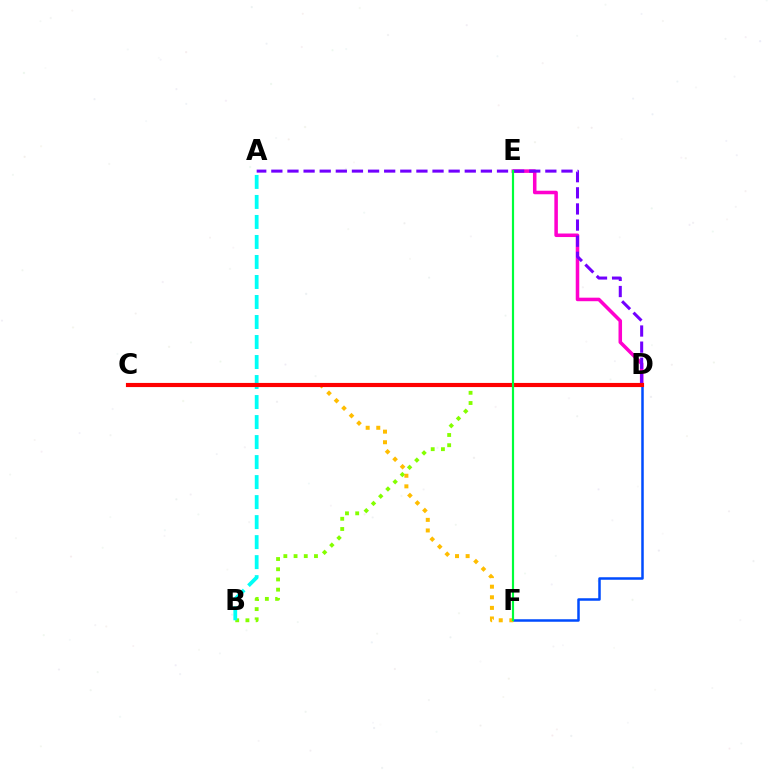{('D', 'E'): [{'color': '#ff00cf', 'line_style': 'solid', 'thickness': 2.54}], ('A', 'D'): [{'color': '#7200ff', 'line_style': 'dashed', 'thickness': 2.19}], ('D', 'F'): [{'color': '#004bff', 'line_style': 'solid', 'thickness': 1.81}], ('B', 'D'): [{'color': '#84ff00', 'line_style': 'dotted', 'thickness': 2.77}], ('A', 'B'): [{'color': '#00fff6', 'line_style': 'dashed', 'thickness': 2.72}], ('C', 'F'): [{'color': '#ffbd00', 'line_style': 'dotted', 'thickness': 2.88}], ('C', 'D'): [{'color': '#ff0000', 'line_style': 'solid', 'thickness': 2.98}], ('E', 'F'): [{'color': '#00ff39', 'line_style': 'solid', 'thickness': 1.57}]}